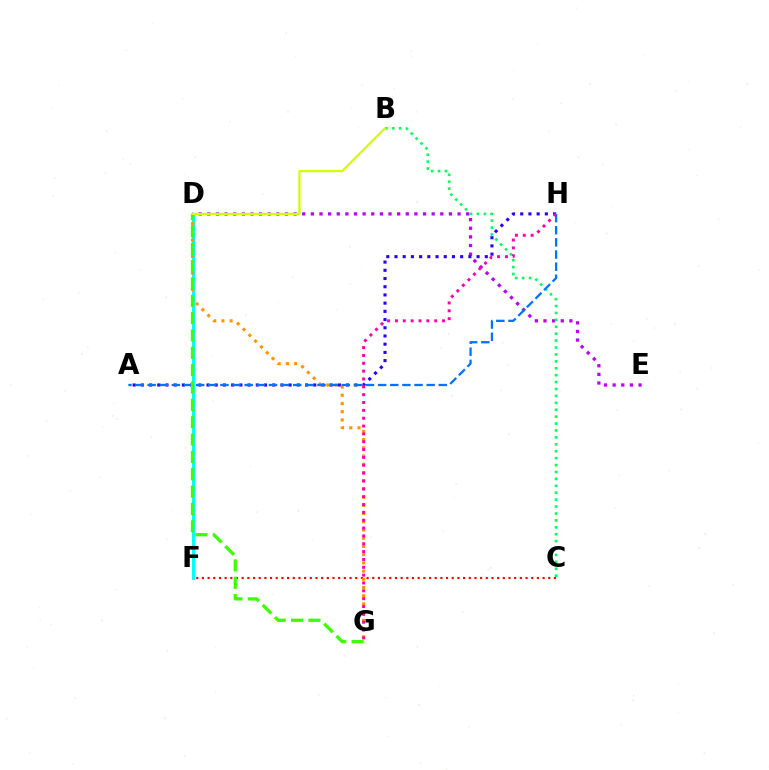{('D', 'E'): [{'color': '#b900ff', 'line_style': 'dotted', 'thickness': 2.34}], ('A', 'H'): [{'color': '#2500ff', 'line_style': 'dotted', 'thickness': 2.23}, {'color': '#0074ff', 'line_style': 'dashed', 'thickness': 1.65}], ('C', 'F'): [{'color': '#ff0000', 'line_style': 'dotted', 'thickness': 1.54}], ('B', 'C'): [{'color': '#00ff5c', 'line_style': 'dotted', 'thickness': 1.88}], ('D', 'F'): [{'color': '#00fff6', 'line_style': 'solid', 'thickness': 2.13}], ('D', 'G'): [{'color': '#ff9400', 'line_style': 'dotted', 'thickness': 2.23}, {'color': '#3dff00', 'line_style': 'dashed', 'thickness': 2.36}], ('G', 'H'): [{'color': '#ff00ac', 'line_style': 'dotted', 'thickness': 2.13}], ('B', 'D'): [{'color': '#d1ff00', 'line_style': 'solid', 'thickness': 1.6}]}